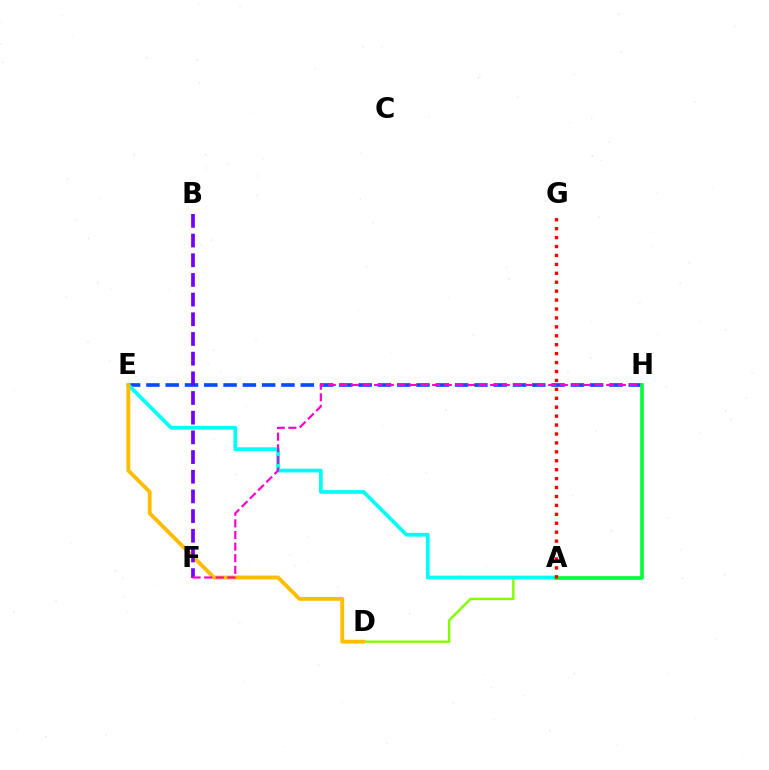{('A', 'D'): [{'color': '#84ff00', 'line_style': 'solid', 'thickness': 1.77}], ('E', 'H'): [{'color': '#004bff', 'line_style': 'dashed', 'thickness': 2.62}], ('A', 'E'): [{'color': '#00fff6', 'line_style': 'solid', 'thickness': 2.7}], ('D', 'E'): [{'color': '#ffbd00', 'line_style': 'solid', 'thickness': 2.79}], ('B', 'F'): [{'color': '#7200ff', 'line_style': 'dashed', 'thickness': 2.67}], ('F', 'H'): [{'color': '#ff00cf', 'line_style': 'dashed', 'thickness': 1.58}], ('A', 'H'): [{'color': '#00ff39', 'line_style': 'solid', 'thickness': 2.64}], ('A', 'G'): [{'color': '#ff0000', 'line_style': 'dotted', 'thickness': 2.43}]}